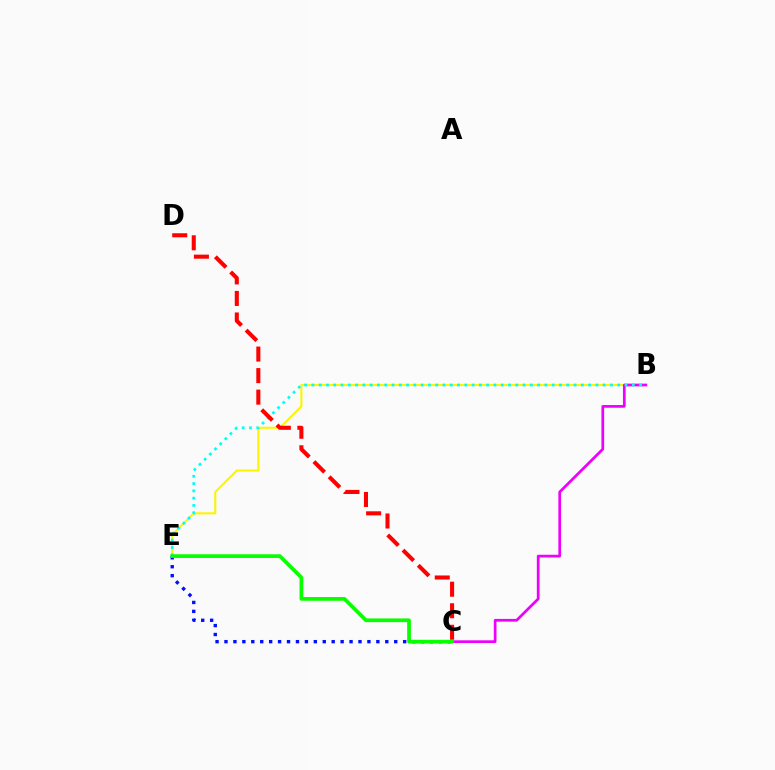{('B', 'E'): [{'color': '#fcf500', 'line_style': 'solid', 'thickness': 1.51}, {'color': '#00fff6', 'line_style': 'dotted', 'thickness': 1.98}], ('B', 'C'): [{'color': '#ee00ff', 'line_style': 'solid', 'thickness': 1.96}], ('C', 'E'): [{'color': '#0010ff', 'line_style': 'dotted', 'thickness': 2.43}, {'color': '#08ff00', 'line_style': 'solid', 'thickness': 2.68}], ('C', 'D'): [{'color': '#ff0000', 'line_style': 'dashed', 'thickness': 2.93}]}